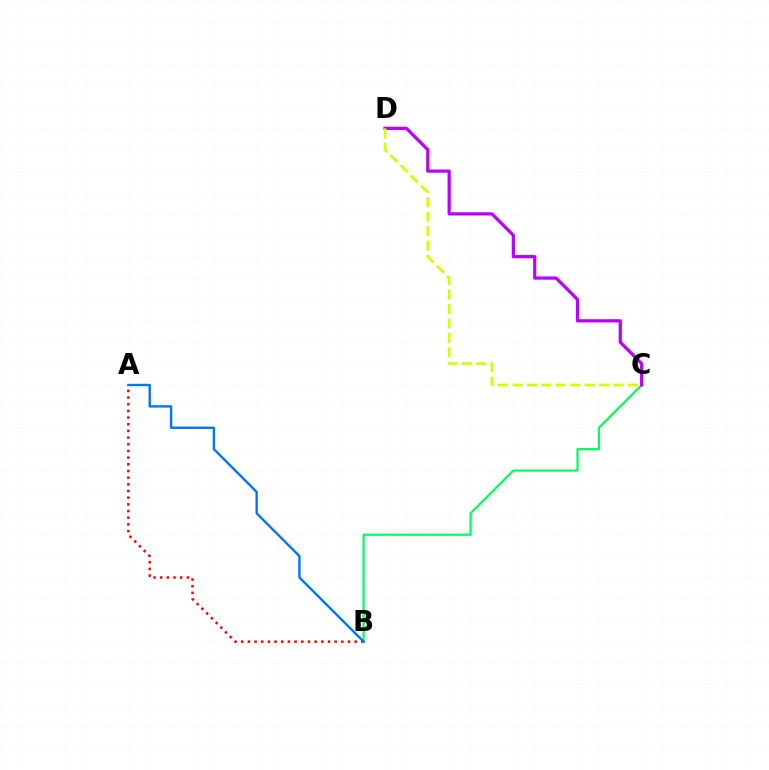{('A', 'B'): [{'color': '#ff0000', 'line_style': 'dotted', 'thickness': 1.81}, {'color': '#0074ff', 'line_style': 'solid', 'thickness': 1.71}], ('B', 'C'): [{'color': '#00ff5c', 'line_style': 'solid', 'thickness': 1.61}], ('C', 'D'): [{'color': '#b900ff', 'line_style': 'solid', 'thickness': 2.33}, {'color': '#d1ff00', 'line_style': 'dashed', 'thickness': 1.96}]}